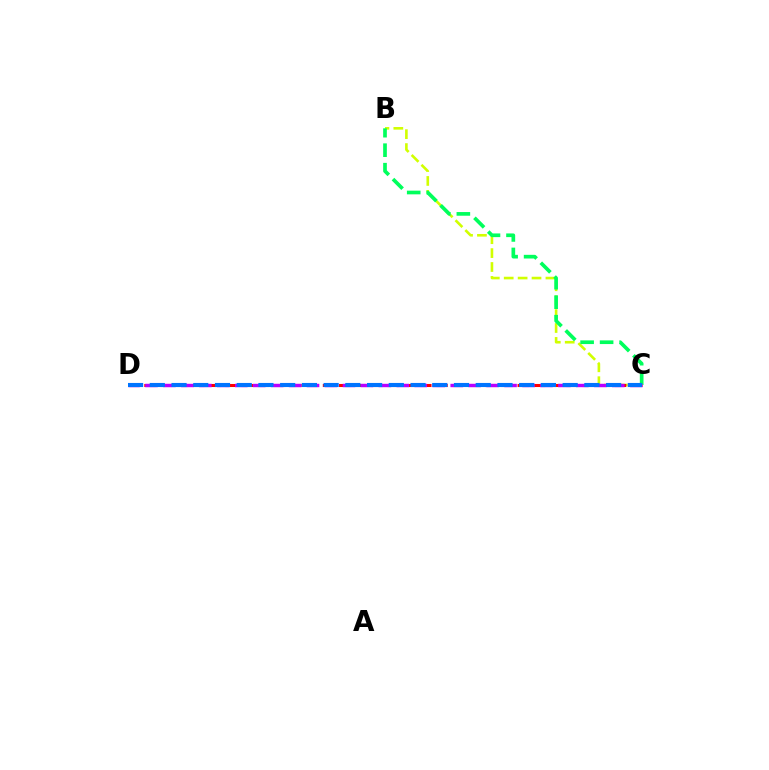{('B', 'C'): [{'color': '#d1ff00', 'line_style': 'dashed', 'thickness': 1.89}, {'color': '#00ff5c', 'line_style': 'dashed', 'thickness': 2.65}], ('C', 'D'): [{'color': '#ff0000', 'line_style': 'dashed', 'thickness': 2.2}, {'color': '#b900ff', 'line_style': 'dashed', 'thickness': 2.44}, {'color': '#0074ff', 'line_style': 'dashed', 'thickness': 2.95}]}